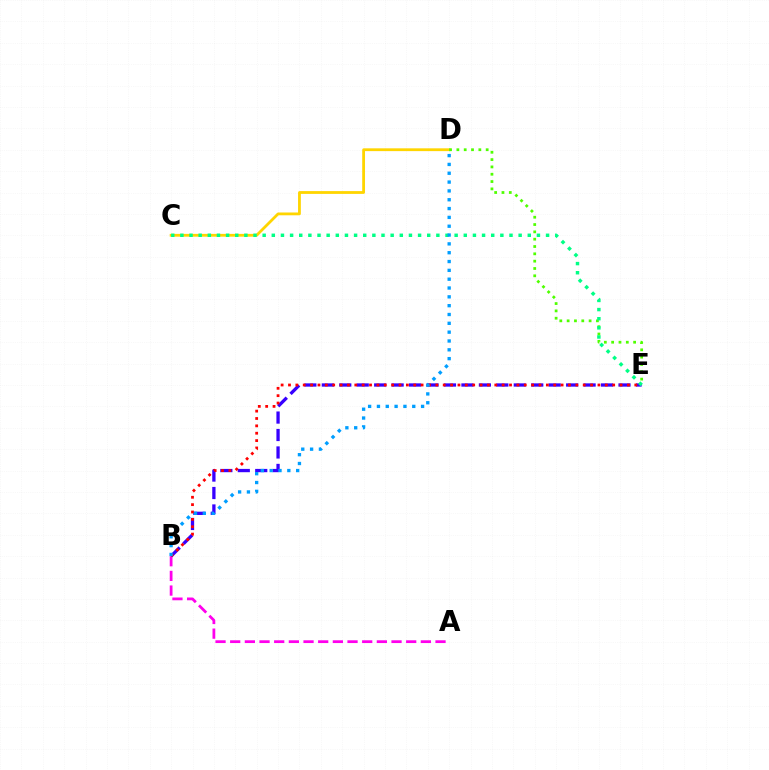{('A', 'B'): [{'color': '#ff00ed', 'line_style': 'dashed', 'thickness': 1.99}], ('B', 'E'): [{'color': '#3700ff', 'line_style': 'dashed', 'thickness': 2.37}, {'color': '#ff0000', 'line_style': 'dotted', 'thickness': 2.0}], ('C', 'D'): [{'color': '#ffd500', 'line_style': 'solid', 'thickness': 2.01}], ('D', 'E'): [{'color': '#4fff00', 'line_style': 'dotted', 'thickness': 1.99}], ('C', 'E'): [{'color': '#00ff86', 'line_style': 'dotted', 'thickness': 2.48}], ('B', 'D'): [{'color': '#009eff', 'line_style': 'dotted', 'thickness': 2.4}]}